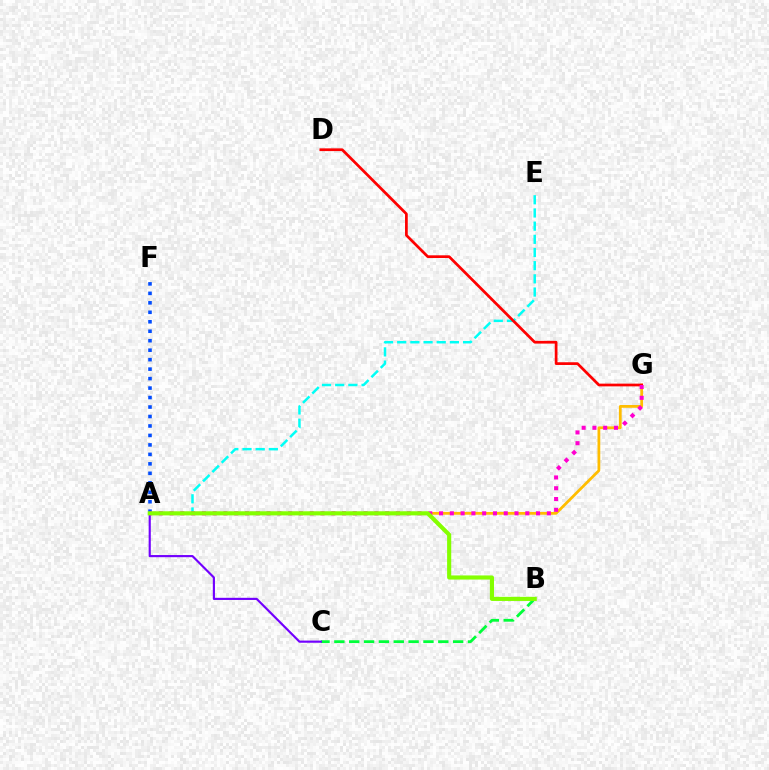{('A', 'G'): [{'color': '#ffbd00', 'line_style': 'solid', 'thickness': 1.99}, {'color': '#ff00cf', 'line_style': 'dotted', 'thickness': 2.93}], ('A', 'F'): [{'color': '#004bff', 'line_style': 'dotted', 'thickness': 2.57}], ('A', 'E'): [{'color': '#00fff6', 'line_style': 'dashed', 'thickness': 1.79}], ('B', 'C'): [{'color': '#00ff39', 'line_style': 'dashed', 'thickness': 2.02}], ('A', 'C'): [{'color': '#7200ff', 'line_style': 'solid', 'thickness': 1.55}], ('D', 'G'): [{'color': '#ff0000', 'line_style': 'solid', 'thickness': 1.96}], ('A', 'B'): [{'color': '#84ff00', 'line_style': 'solid', 'thickness': 2.97}]}